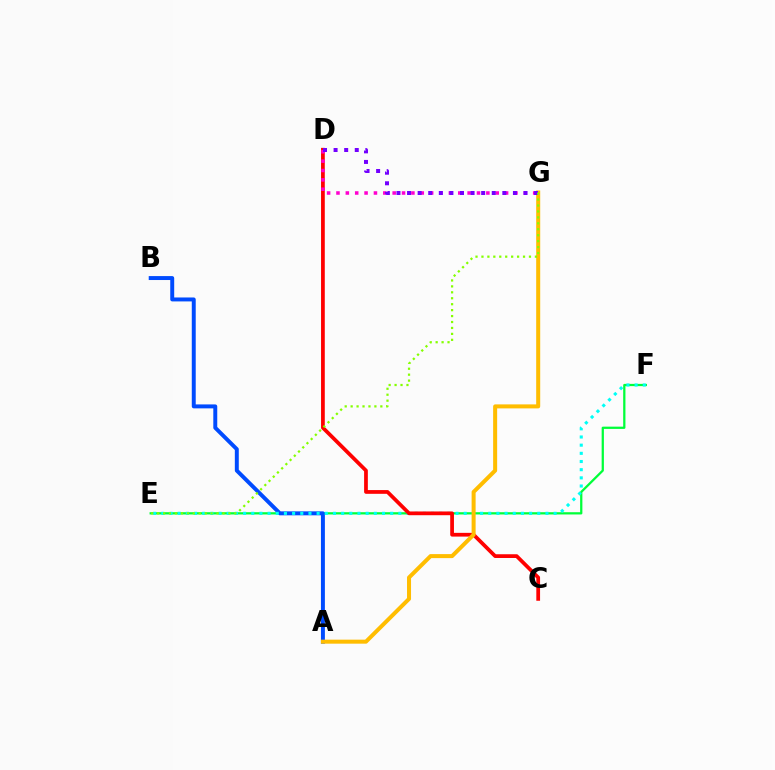{('E', 'F'): [{'color': '#00ff39', 'line_style': 'solid', 'thickness': 1.62}, {'color': '#00fff6', 'line_style': 'dotted', 'thickness': 2.22}], ('A', 'B'): [{'color': '#004bff', 'line_style': 'solid', 'thickness': 2.84}], ('C', 'D'): [{'color': '#ff0000', 'line_style': 'solid', 'thickness': 2.69}], ('A', 'G'): [{'color': '#ffbd00', 'line_style': 'solid', 'thickness': 2.89}], ('D', 'G'): [{'color': '#ff00cf', 'line_style': 'dotted', 'thickness': 2.55}, {'color': '#7200ff', 'line_style': 'dotted', 'thickness': 2.88}], ('E', 'G'): [{'color': '#84ff00', 'line_style': 'dotted', 'thickness': 1.61}]}